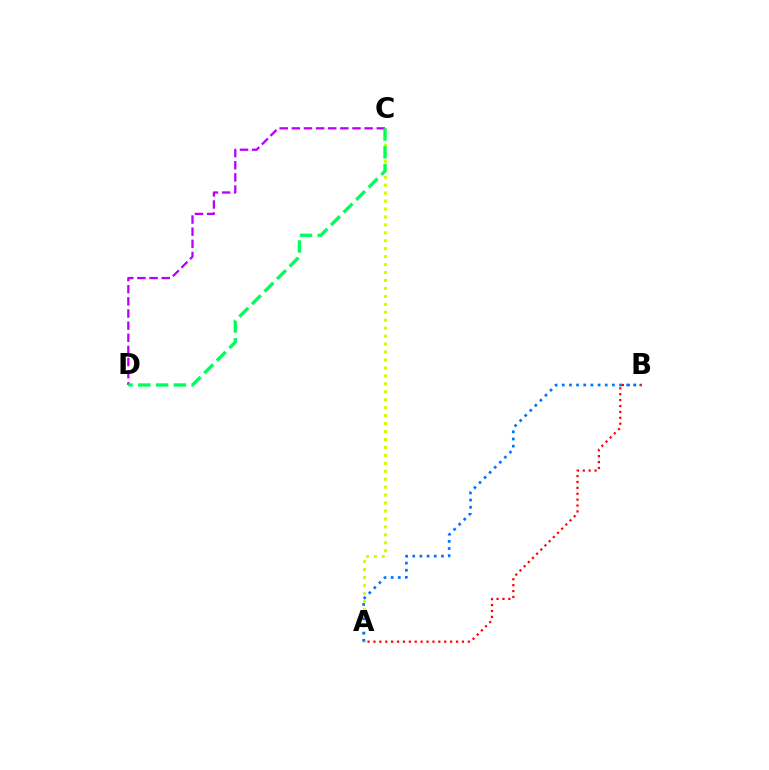{('A', 'C'): [{'color': '#d1ff00', 'line_style': 'dotted', 'thickness': 2.16}], ('A', 'B'): [{'color': '#ff0000', 'line_style': 'dotted', 'thickness': 1.6}, {'color': '#0074ff', 'line_style': 'dotted', 'thickness': 1.95}], ('C', 'D'): [{'color': '#b900ff', 'line_style': 'dashed', 'thickness': 1.65}, {'color': '#00ff5c', 'line_style': 'dashed', 'thickness': 2.41}]}